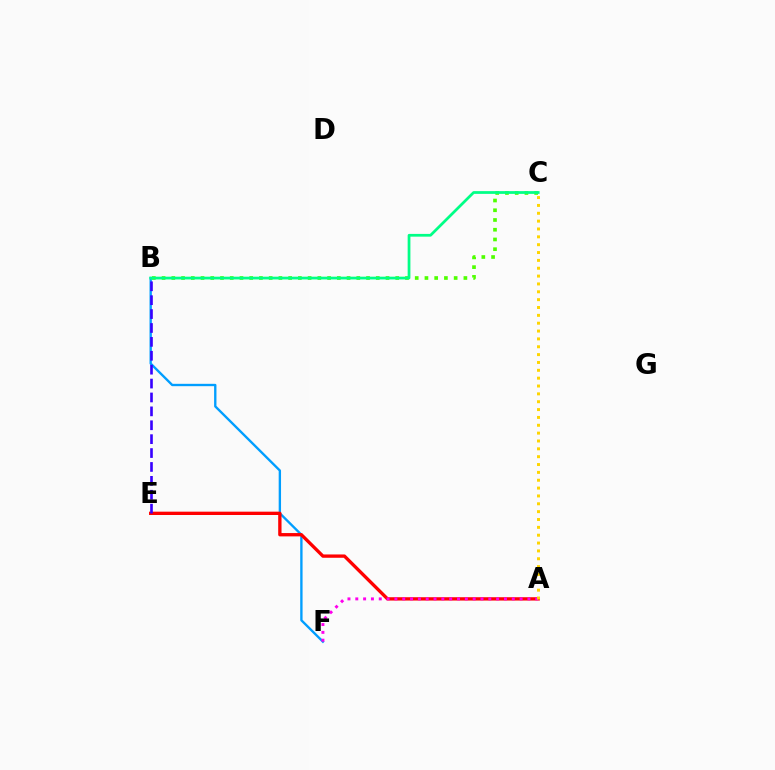{('B', 'C'): [{'color': '#4fff00', 'line_style': 'dotted', 'thickness': 2.65}, {'color': '#00ff86', 'line_style': 'solid', 'thickness': 1.98}], ('B', 'F'): [{'color': '#009eff', 'line_style': 'solid', 'thickness': 1.69}], ('A', 'E'): [{'color': '#ff0000', 'line_style': 'solid', 'thickness': 2.39}], ('A', 'F'): [{'color': '#ff00ed', 'line_style': 'dotted', 'thickness': 2.13}], ('A', 'C'): [{'color': '#ffd500', 'line_style': 'dotted', 'thickness': 2.13}], ('B', 'E'): [{'color': '#3700ff', 'line_style': 'dashed', 'thickness': 1.89}]}